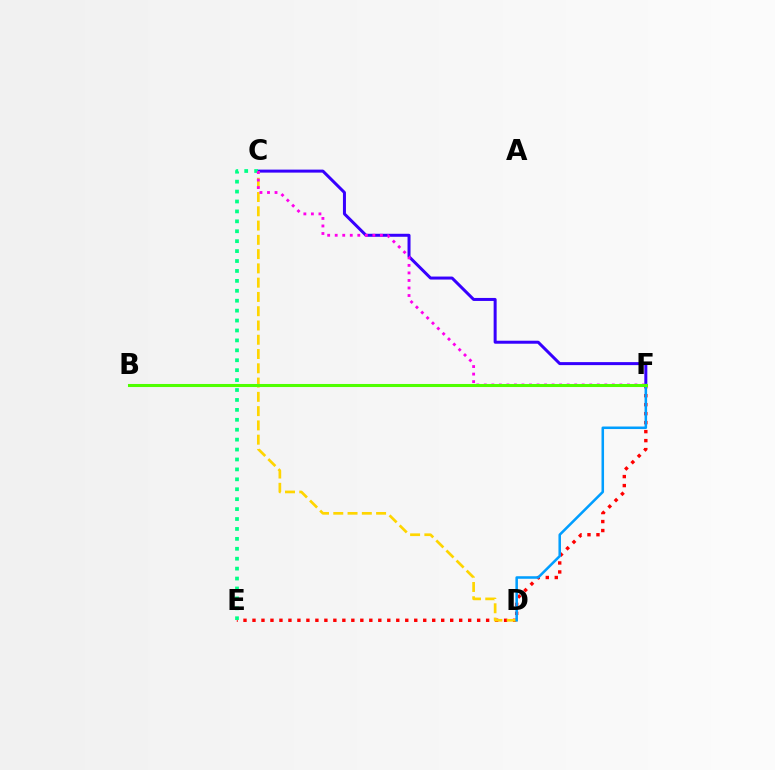{('E', 'F'): [{'color': '#ff0000', 'line_style': 'dotted', 'thickness': 2.44}], ('C', 'F'): [{'color': '#3700ff', 'line_style': 'solid', 'thickness': 2.16}, {'color': '#ff00ed', 'line_style': 'dotted', 'thickness': 2.05}], ('C', 'E'): [{'color': '#00ff86', 'line_style': 'dotted', 'thickness': 2.7}], ('C', 'D'): [{'color': '#ffd500', 'line_style': 'dashed', 'thickness': 1.94}], ('D', 'F'): [{'color': '#009eff', 'line_style': 'solid', 'thickness': 1.83}], ('B', 'F'): [{'color': '#4fff00', 'line_style': 'solid', 'thickness': 2.2}]}